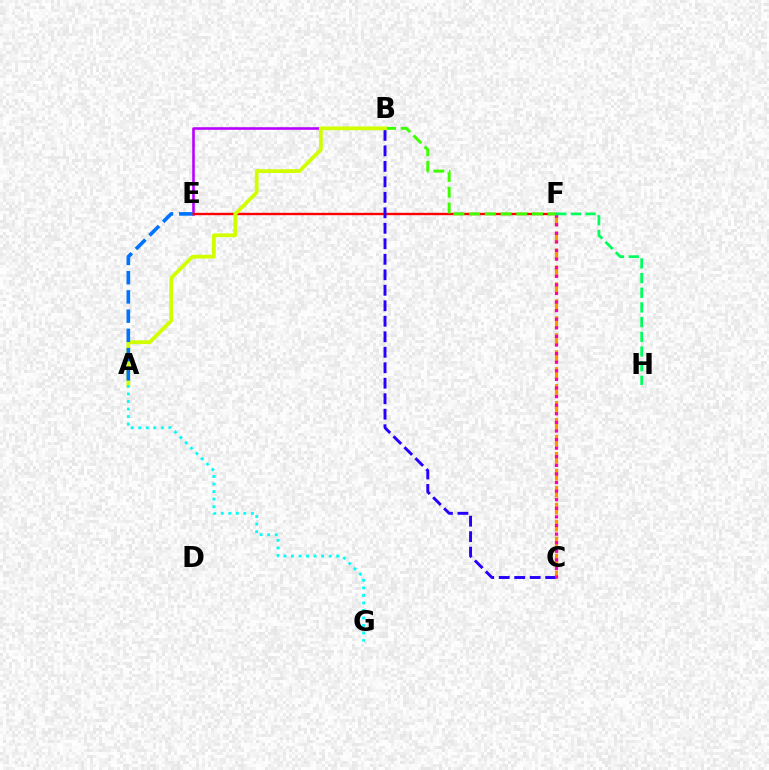{('C', 'F'): [{'color': '#ff9400', 'line_style': 'dashed', 'thickness': 2.3}, {'color': '#ff00ac', 'line_style': 'dotted', 'thickness': 2.33}], ('B', 'E'): [{'color': '#b900ff', 'line_style': 'solid', 'thickness': 1.86}], ('E', 'F'): [{'color': '#ff0000', 'line_style': 'solid', 'thickness': 1.71}], ('B', 'C'): [{'color': '#2500ff', 'line_style': 'dashed', 'thickness': 2.1}], ('B', 'F'): [{'color': '#3dff00', 'line_style': 'dashed', 'thickness': 2.14}], ('A', 'B'): [{'color': '#d1ff00', 'line_style': 'solid', 'thickness': 2.71}], ('A', 'G'): [{'color': '#00fff6', 'line_style': 'dotted', 'thickness': 2.05}], ('A', 'E'): [{'color': '#0074ff', 'line_style': 'dashed', 'thickness': 2.61}], ('F', 'H'): [{'color': '#00ff5c', 'line_style': 'dashed', 'thickness': 1.99}]}